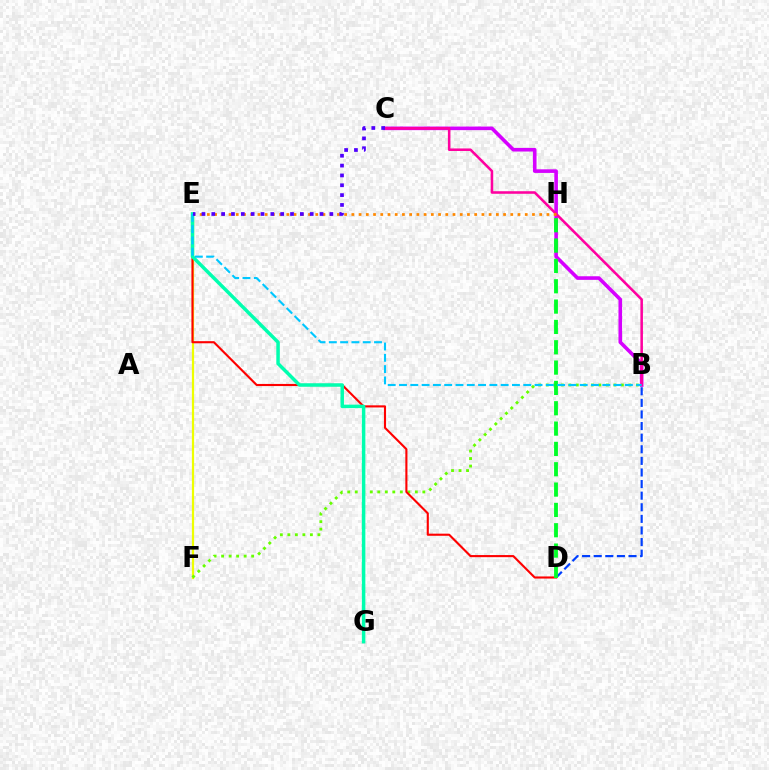{('E', 'F'): [{'color': '#eeff00', 'line_style': 'solid', 'thickness': 1.6}], ('B', 'D'): [{'color': '#003fff', 'line_style': 'dashed', 'thickness': 1.58}], ('B', 'C'): [{'color': '#d600ff', 'line_style': 'solid', 'thickness': 2.59}, {'color': '#ff00a0', 'line_style': 'solid', 'thickness': 1.84}], ('B', 'F'): [{'color': '#66ff00', 'line_style': 'dotted', 'thickness': 2.04}], ('D', 'E'): [{'color': '#ff0000', 'line_style': 'solid', 'thickness': 1.52}], ('E', 'G'): [{'color': '#00ffaf', 'line_style': 'solid', 'thickness': 2.51}], ('D', 'H'): [{'color': '#00ff27', 'line_style': 'dashed', 'thickness': 2.76}], ('B', 'E'): [{'color': '#00c7ff', 'line_style': 'dashed', 'thickness': 1.53}], ('E', 'H'): [{'color': '#ff8800', 'line_style': 'dotted', 'thickness': 1.96}], ('C', 'E'): [{'color': '#4f00ff', 'line_style': 'dotted', 'thickness': 2.67}]}